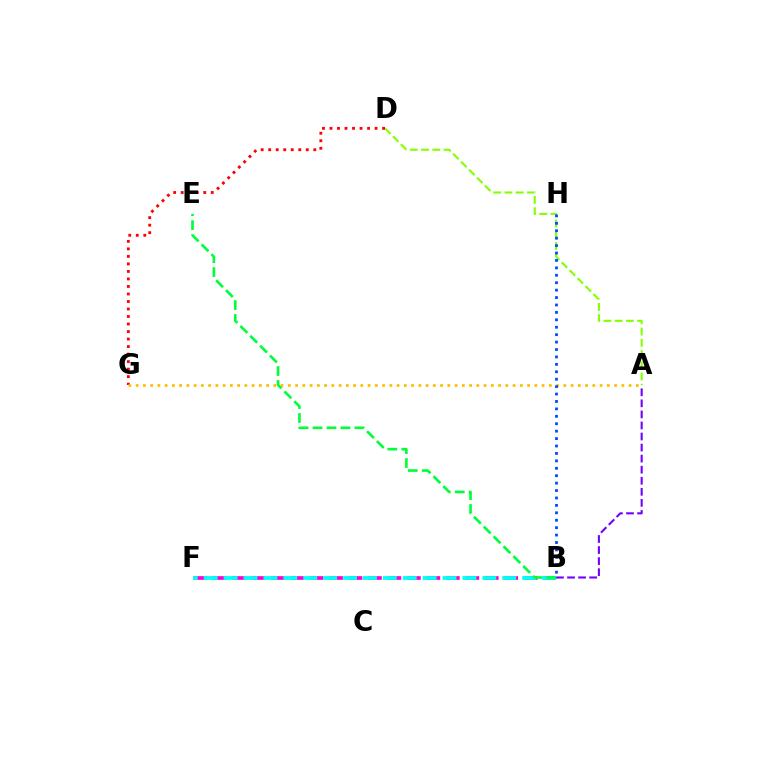{('A', 'D'): [{'color': '#84ff00', 'line_style': 'dashed', 'thickness': 1.53}], ('B', 'F'): [{'color': '#ff00cf', 'line_style': 'dashed', 'thickness': 2.64}, {'color': '#00fff6', 'line_style': 'dashed', 'thickness': 2.7}], ('D', 'G'): [{'color': '#ff0000', 'line_style': 'dotted', 'thickness': 2.04}], ('A', 'G'): [{'color': '#ffbd00', 'line_style': 'dotted', 'thickness': 1.97}], ('B', 'H'): [{'color': '#004bff', 'line_style': 'dotted', 'thickness': 2.02}], ('A', 'B'): [{'color': '#7200ff', 'line_style': 'dashed', 'thickness': 1.5}], ('B', 'E'): [{'color': '#00ff39', 'line_style': 'dashed', 'thickness': 1.89}]}